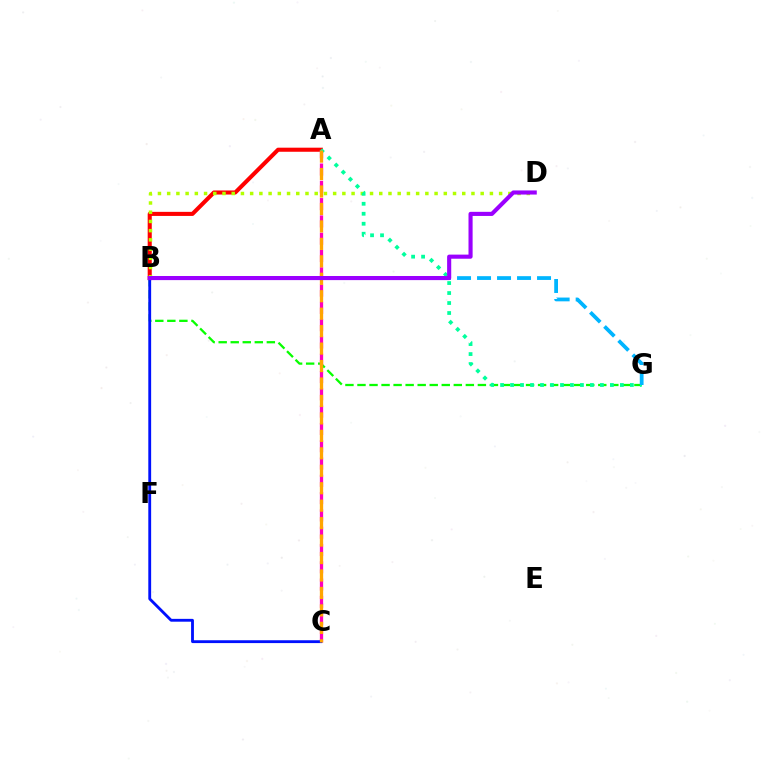{('A', 'B'): [{'color': '#ff0000', 'line_style': 'solid', 'thickness': 2.94}], ('B', 'G'): [{'color': '#08ff00', 'line_style': 'dashed', 'thickness': 1.64}, {'color': '#00b5ff', 'line_style': 'dashed', 'thickness': 2.72}], ('B', 'D'): [{'color': '#b3ff00', 'line_style': 'dotted', 'thickness': 2.51}, {'color': '#9b00ff', 'line_style': 'solid', 'thickness': 2.96}], ('A', 'C'): [{'color': '#ff00bd', 'line_style': 'dashed', 'thickness': 2.35}, {'color': '#ffa500', 'line_style': 'dashed', 'thickness': 2.37}], ('A', 'G'): [{'color': '#00ff9d', 'line_style': 'dotted', 'thickness': 2.71}], ('B', 'C'): [{'color': '#0010ff', 'line_style': 'solid', 'thickness': 2.04}]}